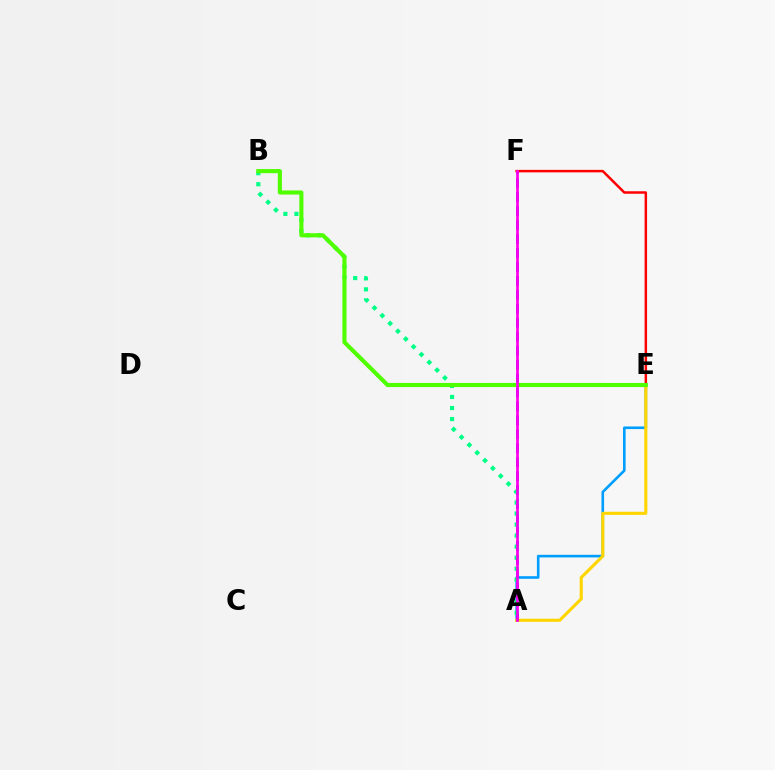{('A', 'E'): [{'color': '#009eff', 'line_style': 'solid', 'thickness': 1.88}, {'color': '#ffd500', 'line_style': 'solid', 'thickness': 2.24}], ('E', 'F'): [{'color': '#ff0000', 'line_style': 'solid', 'thickness': 1.79}], ('A', 'F'): [{'color': '#3700ff', 'line_style': 'dashed', 'thickness': 1.89}, {'color': '#ff00ed', 'line_style': 'solid', 'thickness': 1.95}], ('A', 'B'): [{'color': '#00ff86', 'line_style': 'dotted', 'thickness': 3.0}], ('B', 'E'): [{'color': '#4fff00', 'line_style': 'solid', 'thickness': 2.96}]}